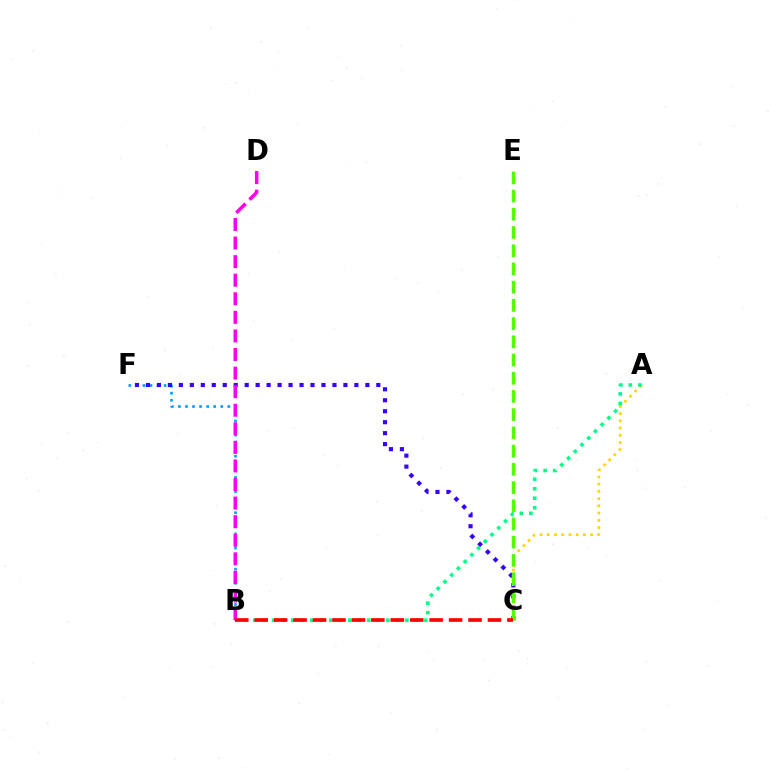{('B', 'F'): [{'color': '#009eff', 'line_style': 'dotted', 'thickness': 1.92}], ('C', 'F'): [{'color': '#3700ff', 'line_style': 'dotted', 'thickness': 2.98}], ('A', 'C'): [{'color': '#ffd500', 'line_style': 'dotted', 'thickness': 1.96}], ('B', 'D'): [{'color': '#ff00ed', 'line_style': 'dashed', 'thickness': 2.52}], ('A', 'B'): [{'color': '#00ff86', 'line_style': 'dotted', 'thickness': 2.59}], ('C', 'E'): [{'color': '#4fff00', 'line_style': 'dashed', 'thickness': 2.47}], ('B', 'C'): [{'color': '#ff0000', 'line_style': 'dashed', 'thickness': 2.64}]}